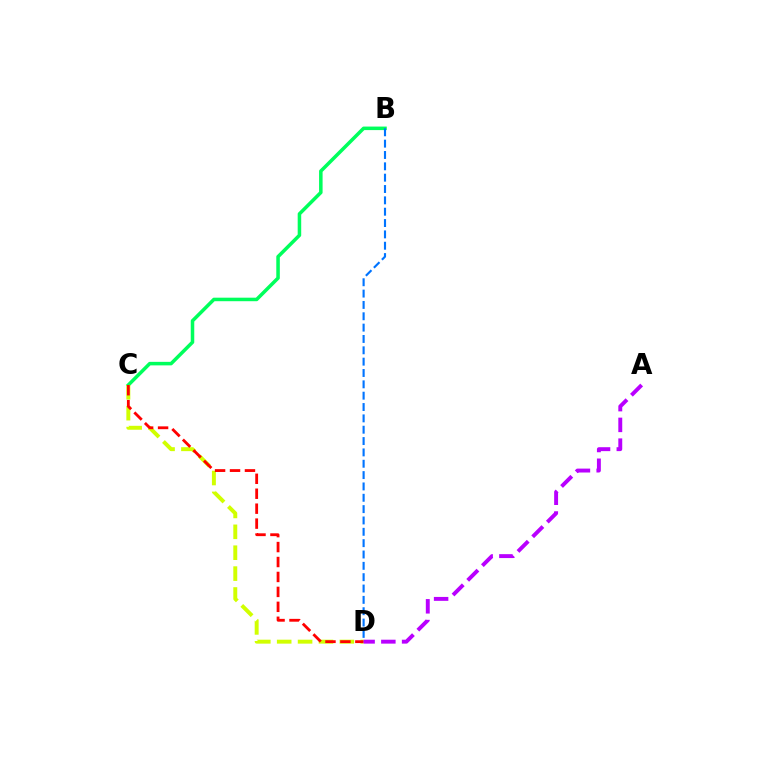{('B', 'C'): [{'color': '#00ff5c', 'line_style': 'solid', 'thickness': 2.54}], ('C', 'D'): [{'color': '#d1ff00', 'line_style': 'dashed', 'thickness': 2.84}, {'color': '#ff0000', 'line_style': 'dashed', 'thickness': 2.03}], ('B', 'D'): [{'color': '#0074ff', 'line_style': 'dashed', 'thickness': 1.54}], ('A', 'D'): [{'color': '#b900ff', 'line_style': 'dashed', 'thickness': 2.82}]}